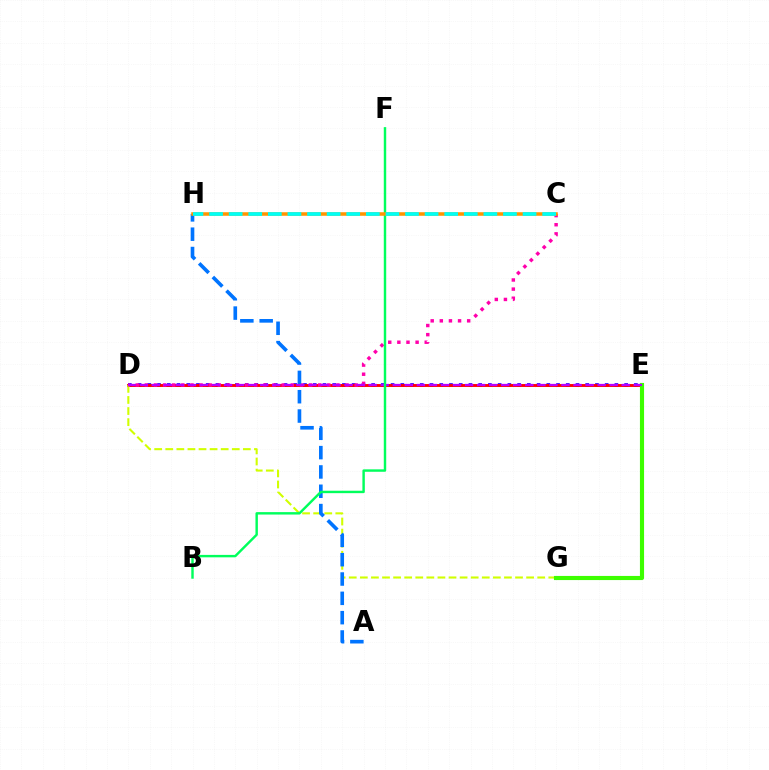{('D', 'E'): [{'color': '#2500ff', 'line_style': 'dotted', 'thickness': 2.64}, {'color': '#ff0000', 'line_style': 'solid', 'thickness': 2.08}, {'color': '#b900ff', 'line_style': 'dashed', 'thickness': 1.64}], ('D', 'G'): [{'color': '#d1ff00', 'line_style': 'dashed', 'thickness': 1.51}], ('C', 'D'): [{'color': '#ff00ac', 'line_style': 'dotted', 'thickness': 2.48}], ('E', 'G'): [{'color': '#3dff00', 'line_style': 'solid', 'thickness': 2.97}], ('A', 'H'): [{'color': '#0074ff', 'line_style': 'dashed', 'thickness': 2.63}], ('B', 'F'): [{'color': '#00ff5c', 'line_style': 'solid', 'thickness': 1.75}], ('C', 'H'): [{'color': '#ff9400', 'line_style': 'solid', 'thickness': 2.55}, {'color': '#00fff6', 'line_style': 'dashed', 'thickness': 2.66}]}